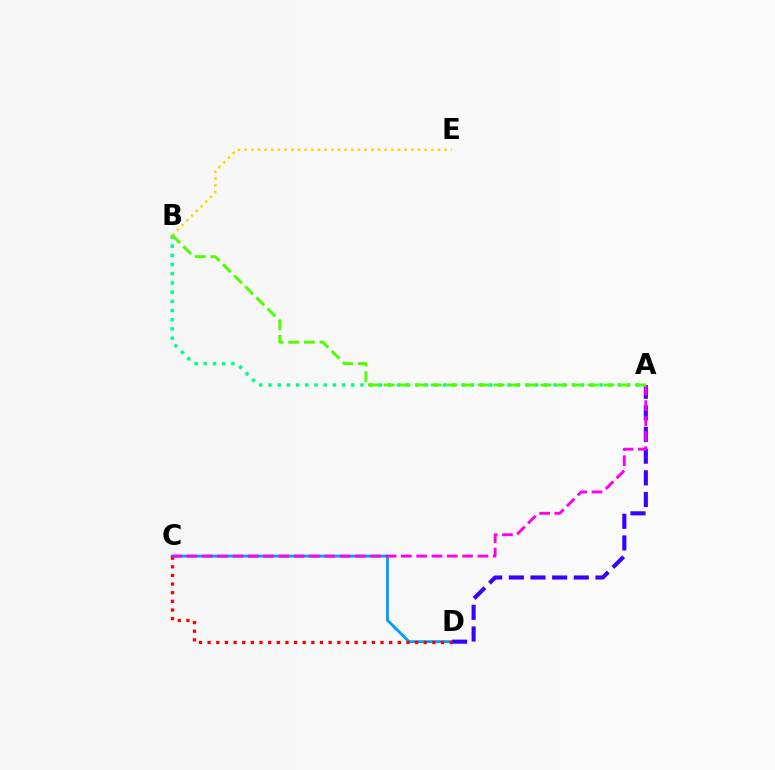{('C', 'D'): [{'color': '#009eff', 'line_style': 'solid', 'thickness': 2.05}, {'color': '#ff0000', 'line_style': 'dotted', 'thickness': 2.35}], ('A', 'D'): [{'color': '#3700ff', 'line_style': 'dashed', 'thickness': 2.94}], ('A', 'C'): [{'color': '#ff00ed', 'line_style': 'dashed', 'thickness': 2.08}], ('A', 'B'): [{'color': '#00ff86', 'line_style': 'dotted', 'thickness': 2.5}, {'color': '#4fff00', 'line_style': 'dashed', 'thickness': 2.13}], ('B', 'E'): [{'color': '#ffd500', 'line_style': 'dotted', 'thickness': 1.81}]}